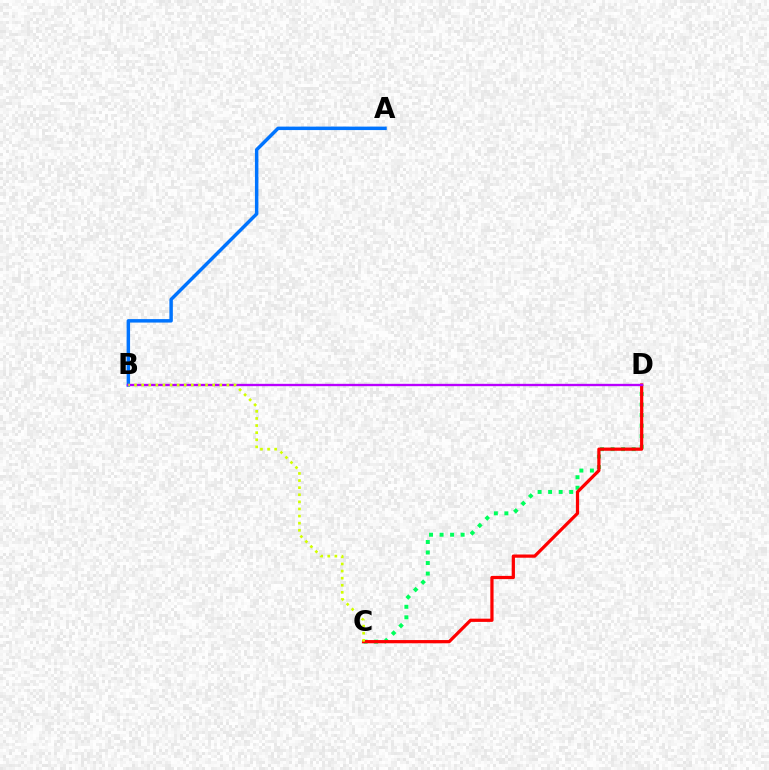{('A', 'B'): [{'color': '#0074ff', 'line_style': 'solid', 'thickness': 2.49}], ('C', 'D'): [{'color': '#00ff5c', 'line_style': 'dotted', 'thickness': 2.86}, {'color': '#ff0000', 'line_style': 'solid', 'thickness': 2.32}], ('B', 'D'): [{'color': '#b900ff', 'line_style': 'solid', 'thickness': 1.69}], ('B', 'C'): [{'color': '#d1ff00', 'line_style': 'dotted', 'thickness': 1.93}]}